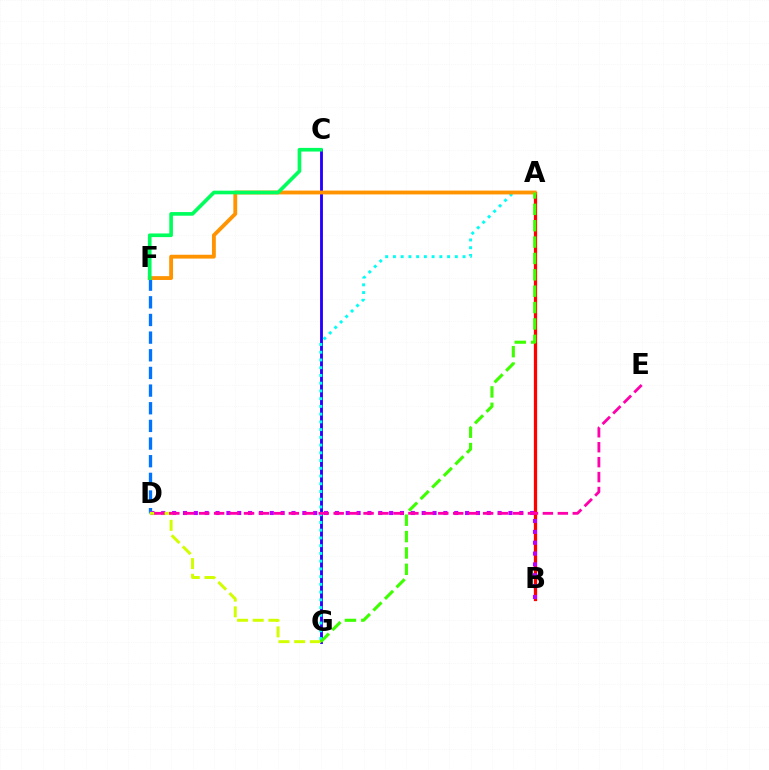{('C', 'G'): [{'color': '#2500ff', 'line_style': 'solid', 'thickness': 2.05}], ('A', 'G'): [{'color': '#00fff6', 'line_style': 'dotted', 'thickness': 2.1}, {'color': '#3dff00', 'line_style': 'dashed', 'thickness': 2.22}], ('D', 'F'): [{'color': '#0074ff', 'line_style': 'dashed', 'thickness': 2.4}], ('A', 'B'): [{'color': '#ff0000', 'line_style': 'solid', 'thickness': 2.35}], ('B', 'D'): [{'color': '#b900ff', 'line_style': 'dotted', 'thickness': 2.95}], ('A', 'F'): [{'color': '#ff9400', 'line_style': 'solid', 'thickness': 2.76}], ('C', 'F'): [{'color': '#00ff5c', 'line_style': 'solid', 'thickness': 2.63}], ('D', 'G'): [{'color': '#d1ff00', 'line_style': 'dashed', 'thickness': 2.13}], ('D', 'E'): [{'color': '#ff00ac', 'line_style': 'dashed', 'thickness': 2.03}]}